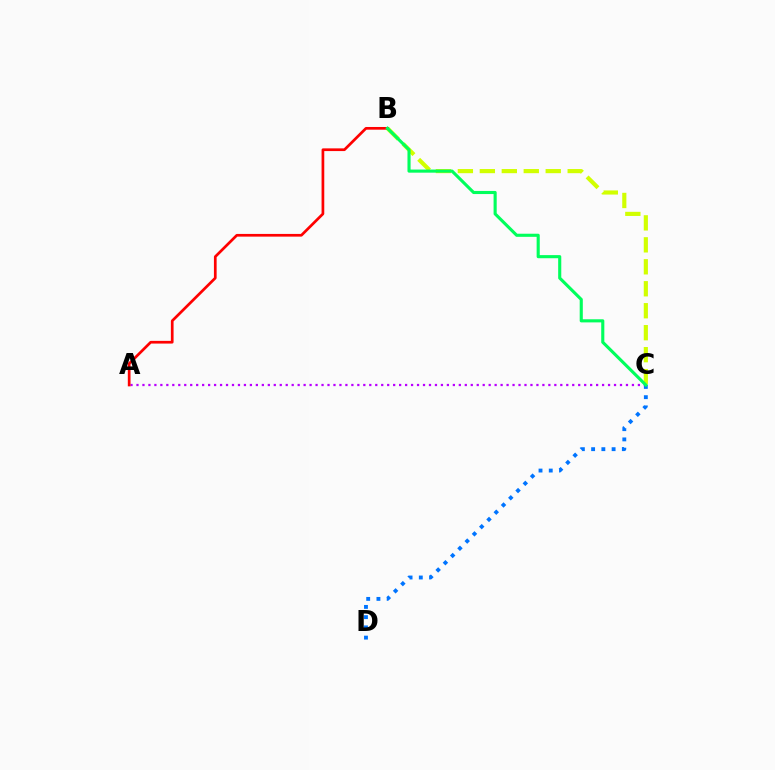{('A', 'C'): [{'color': '#b900ff', 'line_style': 'dotted', 'thickness': 1.62}], ('B', 'C'): [{'color': '#d1ff00', 'line_style': 'dashed', 'thickness': 2.98}, {'color': '#00ff5c', 'line_style': 'solid', 'thickness': 2.24}], ('C', 'D'): [{'color': '#0074ff', 'line_style': 'dotted', 'thickness': 2.78}], ('A', 'B'): [{'color': '#ff0000', 'line_style': 'solid', 'thickness': 1.95}]}